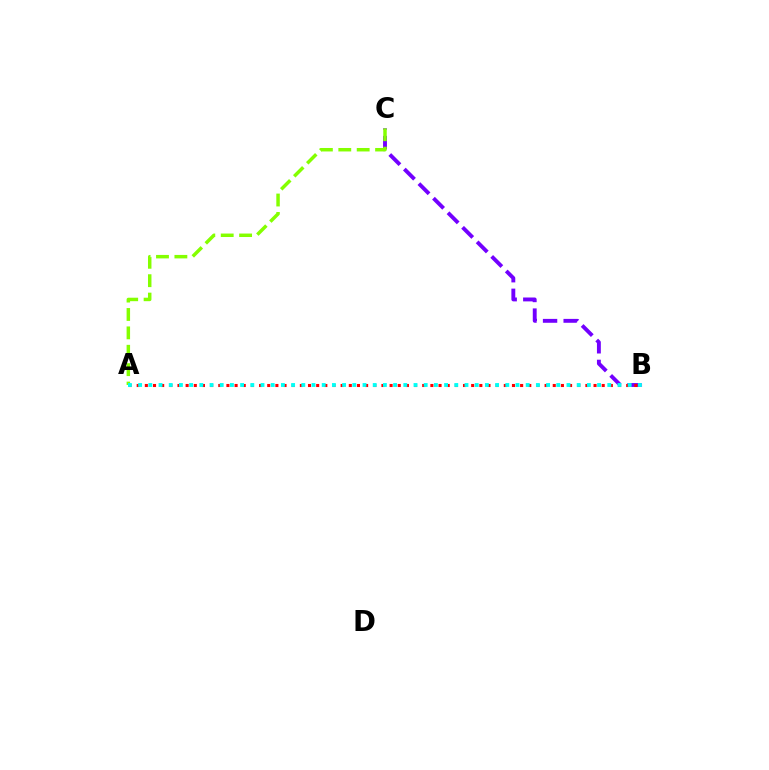{('B', 'C'): [{'color': '#7200ff', 'line_style': 'dashed', 'thickness': 2.8}], ('A', 'C'): [{'color': '#84ff00', 'line_style': 'dashed', 'thickness': 2.5}], ('A', 'B'): [{'color': '#ff0000', 'line_style': 'dotted', 'thickness': 2.22}, {'color': '#00fff6', 'line_style': 'dotted', 'thickness': 2.77}]}